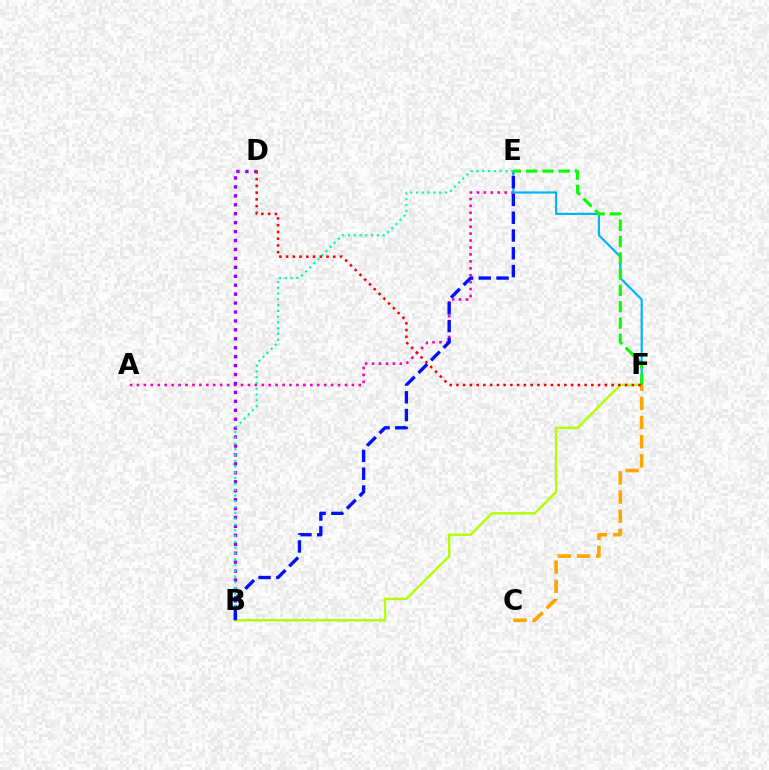{('A', 'E'): [{'color': '#ff00bd', 'line_style': 'dotted', 'thickness': 1.88}], ('B', 'F'): [{'color': '#b3ff00', 'line_style': 'solid', 'thickness': 1.74}], ('E', 'F'): [{'color': '#00b5ff', 'line_style': 'solid', 'thickness': 1.58}, {'color': '#08ff00', 'line_style': 'dashed', 'thickness': 2.21}], ('B', 'D'): [{'color': '#9b00ff', 'line_style': 'dotted', 'thickness': 2.43}], ('B', 'E'): [{'color': '#00ff9d', 'line_style': 'dotted', 'thickness': 1.57}, {'color': '#0010ff', 'line_style': 'dashed', 'thickness': 2.42}], ('C', 'F'): [{'color': '#ffa500', 'line_style': 'dashed', 'thickness': 2.61}], ('D', 'F'): [{'color': '#ff0000', 'line_style': 'dotted', 'thickness': 1.83}]}